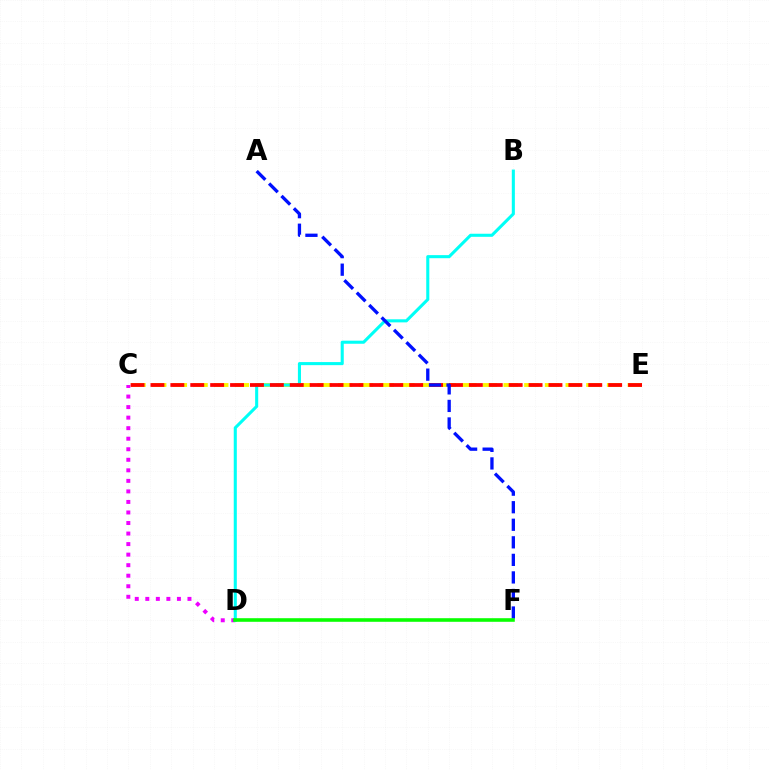{('C', 'D'): [{'color': '#ee00ff', 'line_style': 'dotted', 'thickness': 2.86}], ('C', 'E'): [{'color': '#fcf500', 'line_style': 'dashed', 'thickness': 2.81}, {'color': '#ff0000', 'line_style': 'dashed', 'thickness': 2.7}], ('B', 'D'): [{'color': '#00fff6', 'line_style': 'solid', 'thickness': 2.21}], ('A', 'F'): [{'color': '#0010ff', 'line_style': 'dashed', 'thickness': 2.38}], ('D', 'F'): [{'color': '#08ff00', 'line_style': 'solid', 'thickness': 2.58}]}